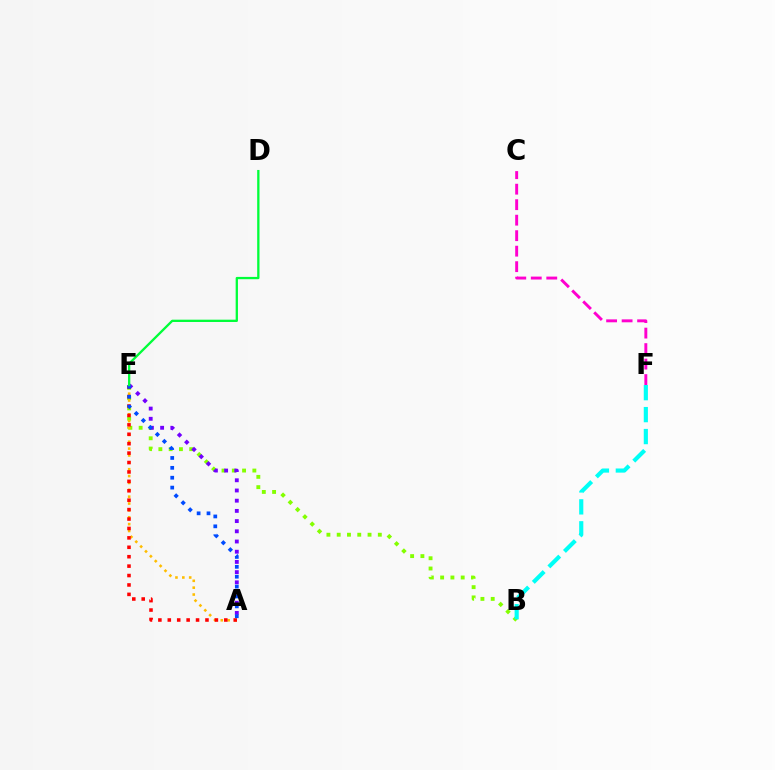{('C', 'F'): [{'color': '#ff00cf', 'line_style': 'dashed', 'thickness': 2.11}], ('B', 'E'): [{'color': '#84ff00', 'line_style': 'dotted', 'thickness': 2.79}], ('A', 'E'): [{'color': '#7200ff', 'line_style': 'dotted', 'thickness': 2.77}, {'color': '#ffbd00', 'line_style': 'dotted', 'thickness': 1.87}, {'color': '#ff0000', 'line_style': 'dotted', 'thickness': 2.56}, {'color': '#004bff', 'line_style': 'dotted', 'thickness': 2.69}], ('B', 'F'): [{'color': '#00fff6', 'line_style': 'dashed', 'thickness': 2.98}], ('D', 'E'): [{'color': '#00ff39', 'line_style': 'solid', 'thickness': 1.65}]}